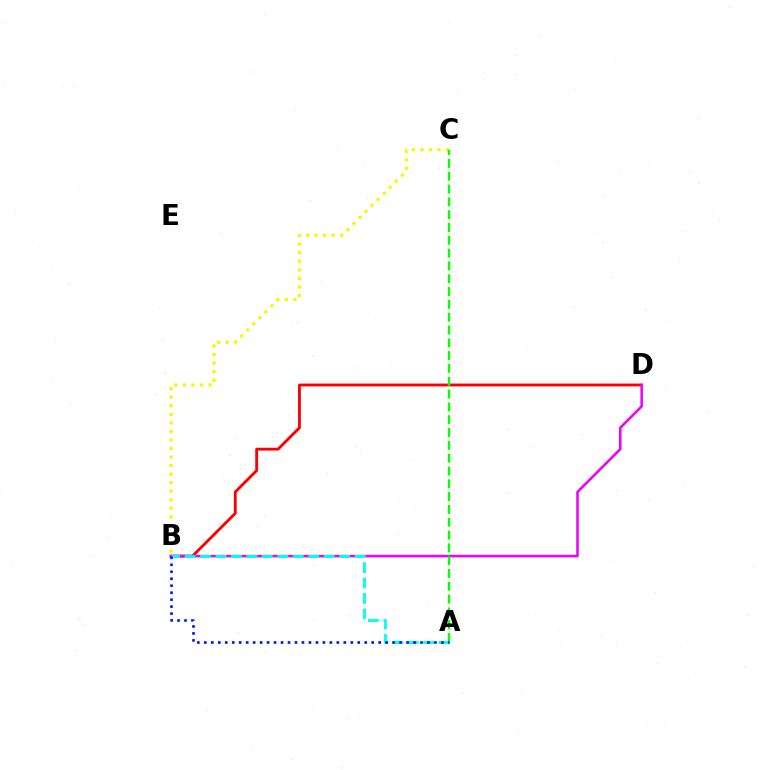{('B', 'D'): [{'color': '#ff0000', 'line_style': 'solid', 'thickness': 2.04}, {'color': '#ee00ff', 'line_style': 'solid', 'thickness': 1.83}], ('B', 'C'): [{'color': '#fcf500', 'line_style': 'dotted', 'thickness': 2.32}], ('A', 'C'): [{'color': '#08ff00', 'line_style': 'dashed', 'thickness': 1.74}], ('A', 'B'): [{'color': '#00fff6', 'line_style': 'dashed', 'thickness': 2.1}, {'color': '#0010ff', 'line_style': 'dotted', 'thickness': 1.89}]}